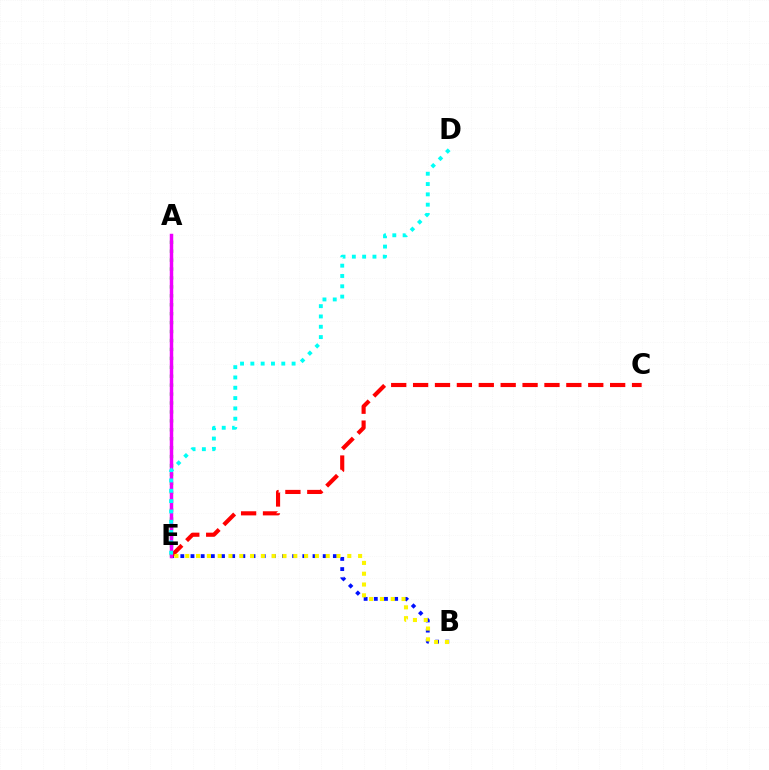{('A', 'E'): [{'color': '#08ff00', 'line_style': 'dotted', 'thickness': 2.43}, {'color': '#ee00ff', 'line_style': 'solid', 'thickness': 2.5}], ('B', 'E'): [{'color': '#0010ff', 'line_style': 'dotted', 'thickness': 2.76}, {'color': '#fcf500', 'line_style': 'dotted', 'thickness': 2.94}], ('C', 'E'): [{'color': '#ff0000', 'line_style': 'dashed', 'thickness': 2.97}], ('D', 'E'): [{'color': '#00fff6', 'line_style': 'dotted', 'thickness': 2.8}]}